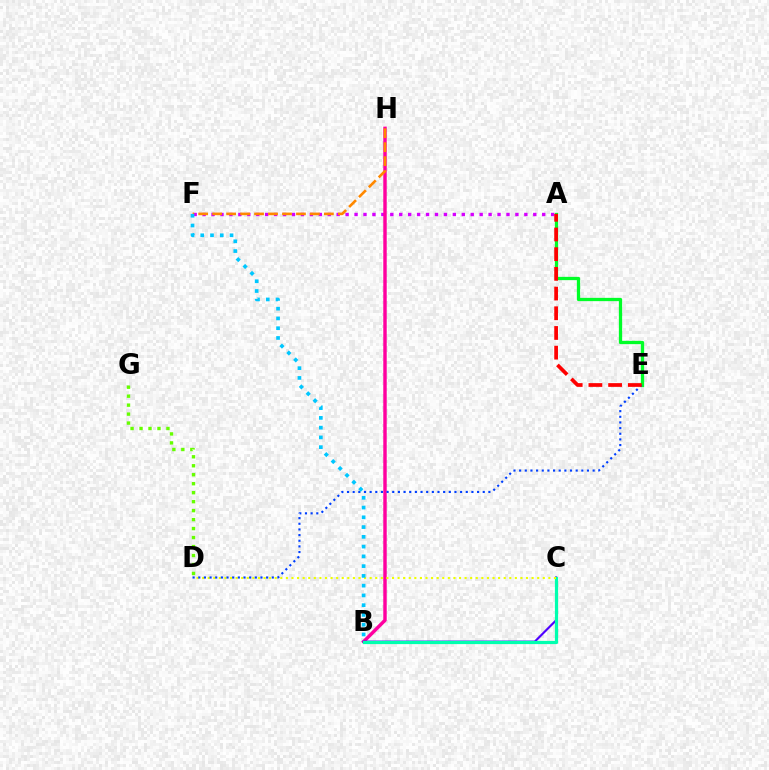{('A', 'F'): [{'color': '#d600ff', 'line_style': 'dotted', 'thickness': 2.43}], ('A', 'E'): [{'color': '#00ff27', 'line_style': 'solid', 'thickness': 2.36}, {'color': '#ff0000', 'line_style': 'dashed', 'thickness': 2.68}], ('B', 'H'): [{'color': '#ff00a0', 'line_style': 'solid', 'thickness': 2.48}], ('F', 'H'): [{'color': '#ff8800', 'line_style': 'dashed', 'thickness': 1.9}], ('B', 'C'): [{'color': '#4f00ff', 'line_style': 'solid', 'thickness': 1.55}, {'color': '#00ffaf', 'line_style': 'solid', 'thickness': 2.31}], ('D', 'G'): [{'color': '#66ff00', 'line_style': 'dotted', 'thickness': 2.44}], ('C', 'D'): [{'color': '#eeff00', 'line_style': 'dotted', 'thickness': 1.52}], ('D', 'E'): [{'color': '#003fff', 'line_style': 'dotted', 'thickness': 1.54}], ('B', 'F'): [{'color': '#00c7ff', 'line_style': 'dotted', 'thickness': 2.65}]}